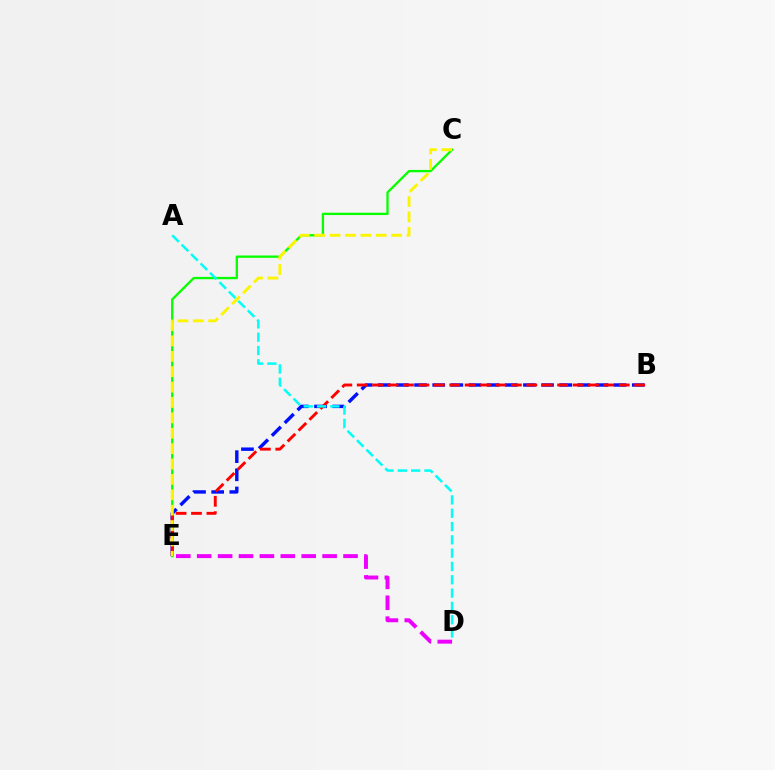{('B', 'E'): [{'color': '#0010ff', 'line_style': 'dashed', 'thickness': 2.46}, {'color': '#ff0000', 'line_style': 'dashed', 'thickness': 2.09}], ('C', 'E'): [{'color': '#08ff00', 'line_style': 'solid', 'thickness': 1.68}, {'color': '#fcf500', 'line_style': 'dashed', 'thickness': 2.09}], ('A', 'D'): [{'color': '#00fff6', 'line_style': 'dashed', 'thickness': 1.81}], ('D', 'E'): [{'color': '#ee00ff', 'line_style': 'dashed', 'thickness': 2.84}]}